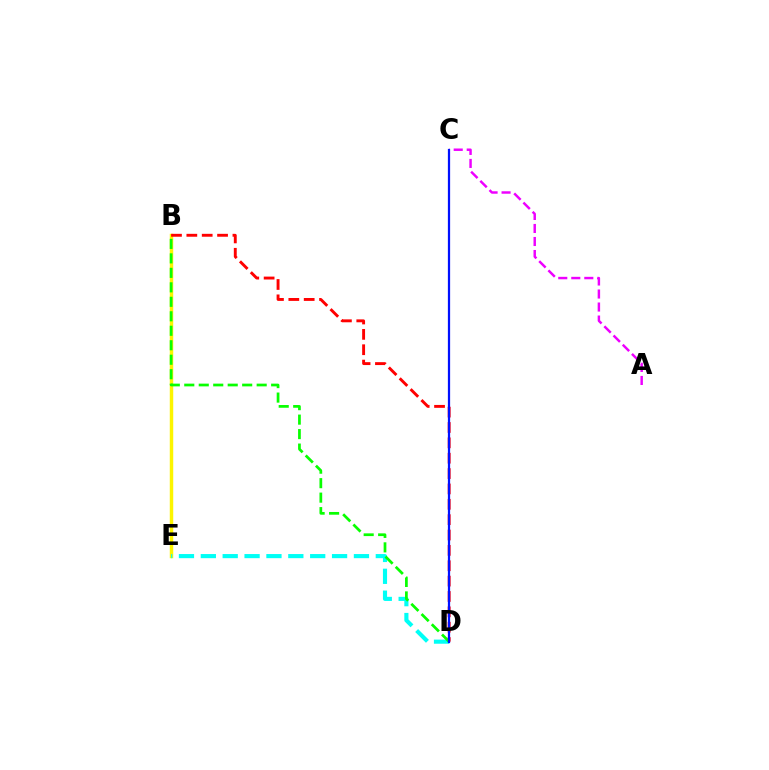{('B', 'E'): [{'color': '#fcf500', 'line_style': 'solid', 'thickness': 2.48}], ('A', 'C'): [{'color': '#ee00ff', 'line_style': 'dashed', 'thickness': 1.77}], ('B', 'D'): [{'color': '#ff0000', 'line_style': 'dashed', 'thickness': 2.09}, {'color': '#08ff00', 'line_style': 'dashed', 'thickness': 1.97}], ('D', 'E'): [{'color': '#00fff6', 'line_style': 'dashed', 'thickness': 2.97}], ('C', 'D'): [{'color': '#0010ff', 'line_style': 'solid', 'thickness': 1.61}]}